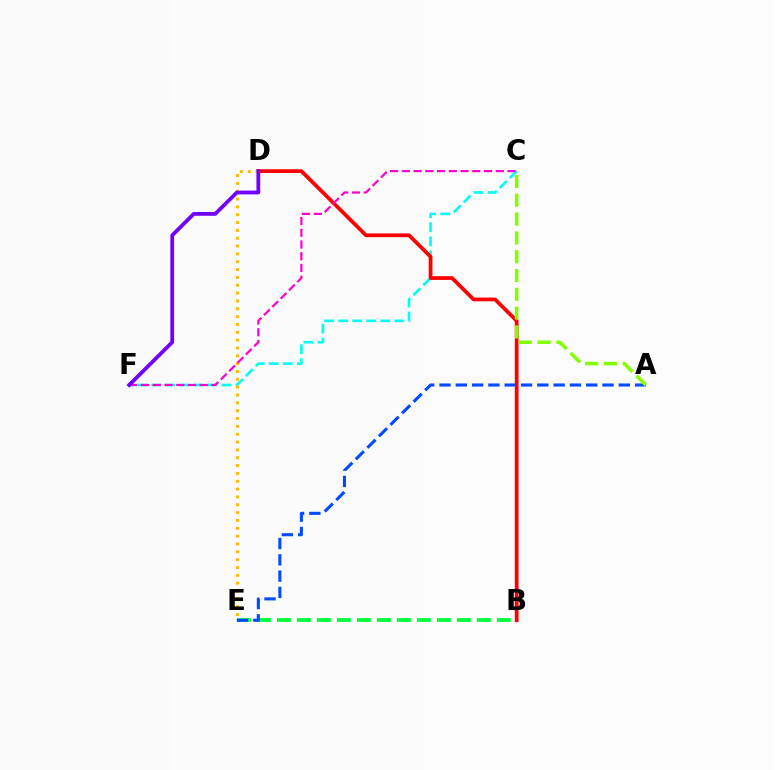{('B', 'E'): [{'color': '#00ff39', 'line_style': 'dashed', 'thickness': 2.72}], ('C', 'F'): [{'color': '#00fff6', 'line_style': 'dashed', 'thickness': 1.91}, {'color': '#ff00cf', 'line_style': 'dashed', 'thickness': 1.6}], ('B', 'D'): [{'color': '#ff0000', 'line_style': 'solid', 'thickness': 2.71}], ('D', 'E'): [{'color': '#ffbd00', 'line_style': 'dotted', 'thickness': 2.13}], ('A', 'E'): [{'color': '#004bff', 'line_style': 'dashed', 'thickness': 2.21}], ('D', 'F'): [{'color': '#7200ff', 'line_style': 'solid', 'thickness': 2.72}], ('A', 'C'): [{'color': '#84ff00', 'line_style': 'dashed', 'thickness': 2.56}]}